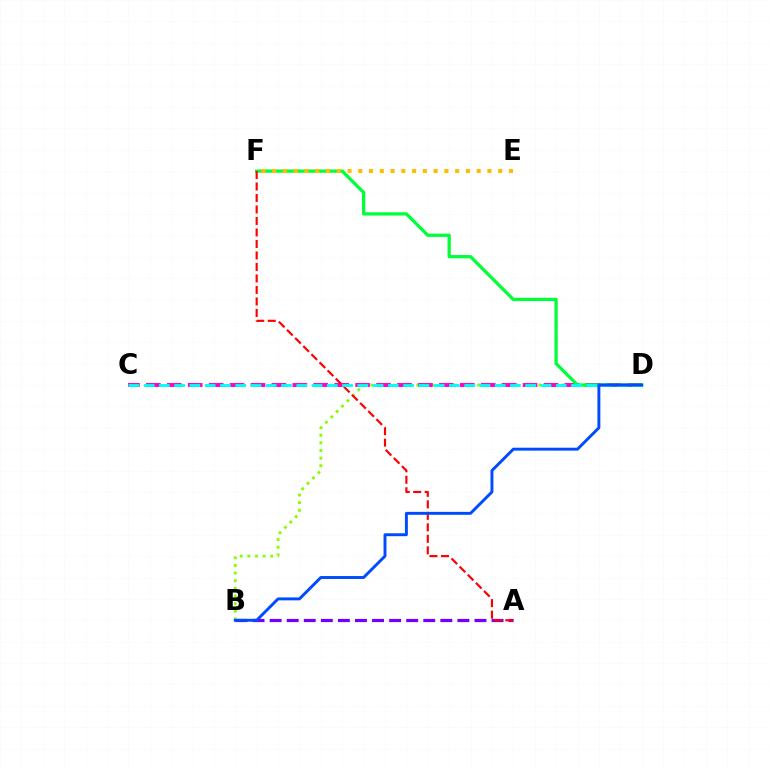{('B', 'D'): [{'color': '#84ff00', 'line_style': 'dotted', 'thickness': 2.07}, {'color': '#004bff', 'line_style': 'solid', 'thickness': 2.11}], ('C', 'D'): [{'color': '#ff00cf', 'line_style': 'dashed', 'thickness': 2.84}, {'color': '#00fff6', 'line_style': 'dashed', 'thickness': 2.07}], ('D', 'F'): [{'color': '#00ff39', 'line_style': 'solid', 'thickness': 2.35}], ('A', 'B'): [{'color': '#7200ff', 'line_style': 'dashed', 'thickness': 2.32}], ('A', 'F'): [{'color': '#ff0000', 'line_style': 'dashed', 'thickness': 1.56}], ('E', 'F'): [{'color': '#ffbd00', 'line_style': 'dotted', 'thickness': 2.92}]}